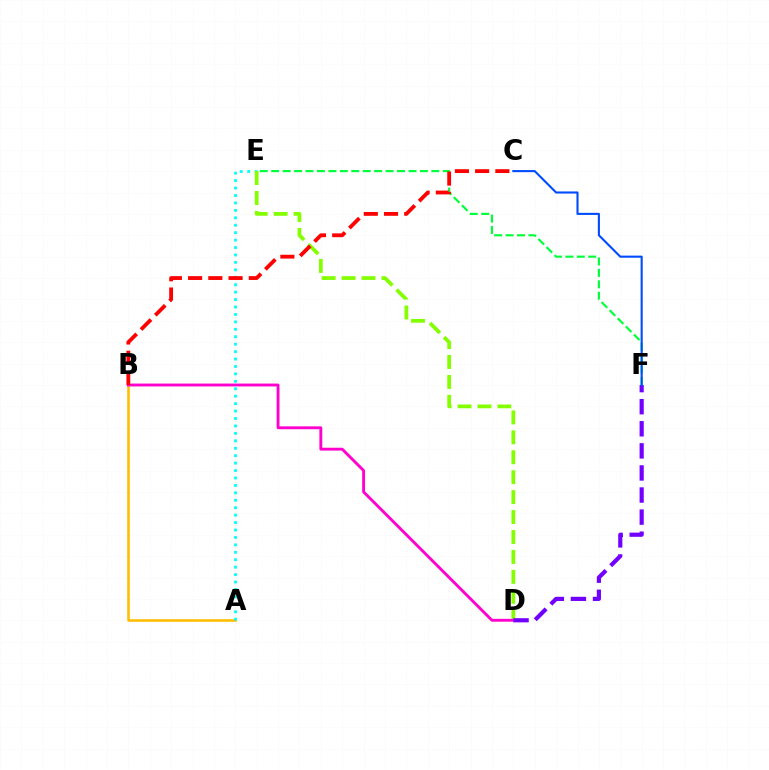{('E', 'F'): [{'color': '#00ff39', 'line_style': 'dashed', 'thickness': 1.55}], ('A', 'B'): [{'color': '#ffbd00', 'line_style': 'solid', 'thickness': 1.87}], ('A', 'E'): [{'color': '#00fff6', 'line_style': 'dotted', 'thickness': 2.02}], ('D', 'E'): [{'color': '#84ff00', 'line_style': 'dashed', 'thickness': 2.71}], ('B', 'D'): [{'color': '#ff00cf', 'line_style': 'solid', 'thickness': 2.07}], ('B', 'C'): [{'color': '#ff0000', 'line_style': 'dashed', 'thickness': 2.75}], ('D', 'F'): [{'color': '#7200ff', 'line_style': 'dashed', 'thickness': 3.0}], ('C', 'F'): [{'color': '#004bff', 'line_style': 'solid', 'thickness': 1.51}]}